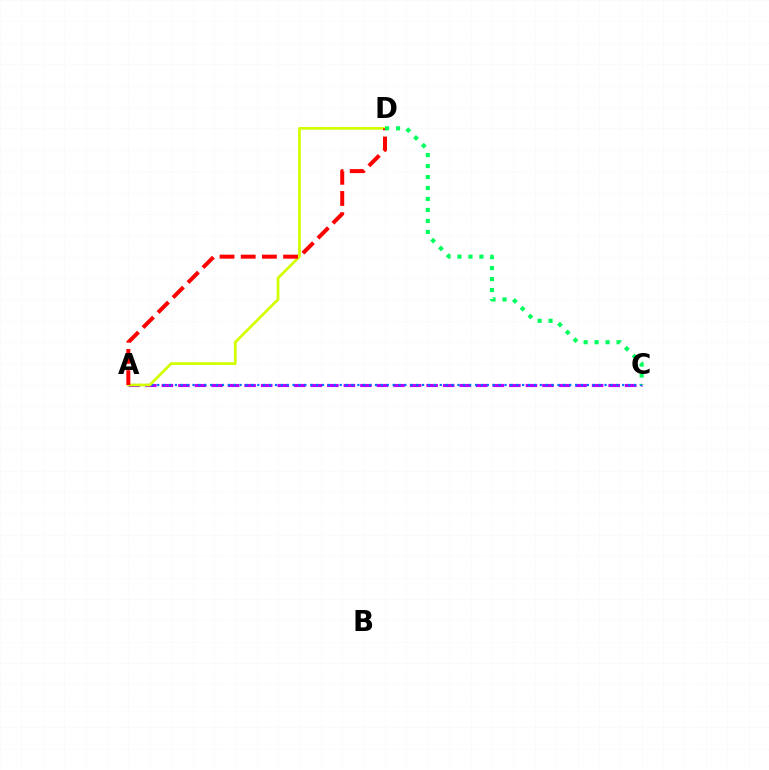{('A', 'C'): [{'color': '#b900ff', 'line_style': 'dashed', 'thickness': 2.25}, {'color': '#0074ff', 'line_style': 'dotted', 'thickness': 1.6}], ('A', 'D'): [{'color': '#d1ff00', 'line_style': 'solid', 'thickness': 1.97}, {'color': '#ff0000', 'line_style': 'dashed', 'thickness': 2.88}], ('C', 'D'): [{'color': '#00ff5c', 'line_style': 'dotted', 'thickness': 2.98}]}